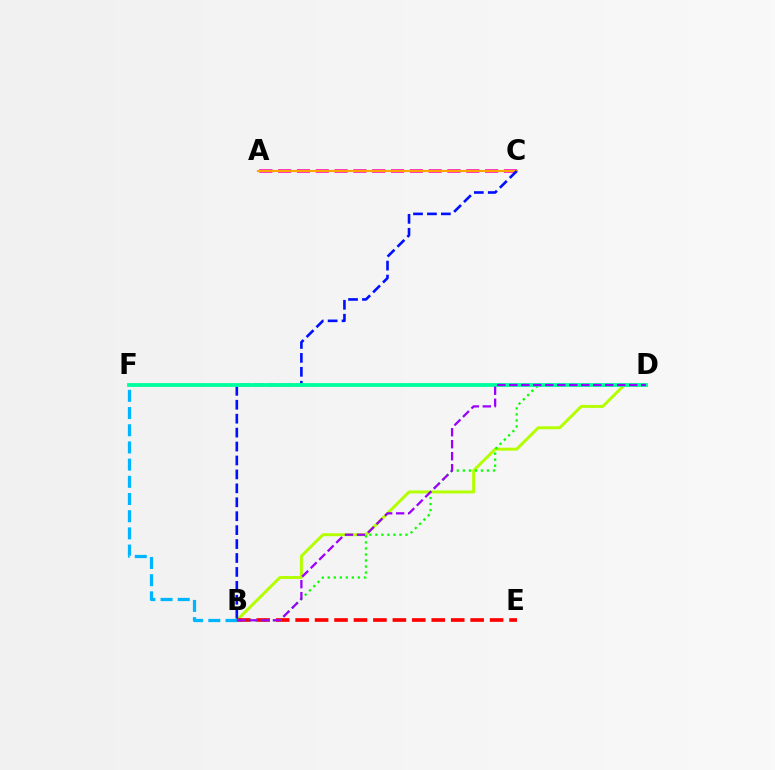{('B', 'D'): [{'color': '#b3ff00', 'line_style': 'solid', 'thickness': 2.12}, {'color': '#08ff00', 'line_style': 'dotted', 'thickness': 1.64}, {'color': '#9b00ff', 'line_style': 'dashed', 'thickness': 1.63}], ('B', 'E'): [{'color': '#ff0000', 'line_style': 'dashed', 'thickness': 2.64}], ('A', 'C'): [{'color': '#ff00bd', 'line_style': 'dashed', 'thickness': 2.56}, {'color': '#ffa500', 'line_style': 'solid', 'thickness': 1.54}], ('B', 'C'): [{'color': '#0010ff', 'line_style': 'dashed', 'thickness': 1.89}], ('D', 'F'): [{'color': '#00ff9d', 'line_style': 'solid', 'thickness': 2.76}], ('B', 'F'): [{'color': '#00b5ff', 'line_style': 'dashed', 'thickness': 2.34}]}